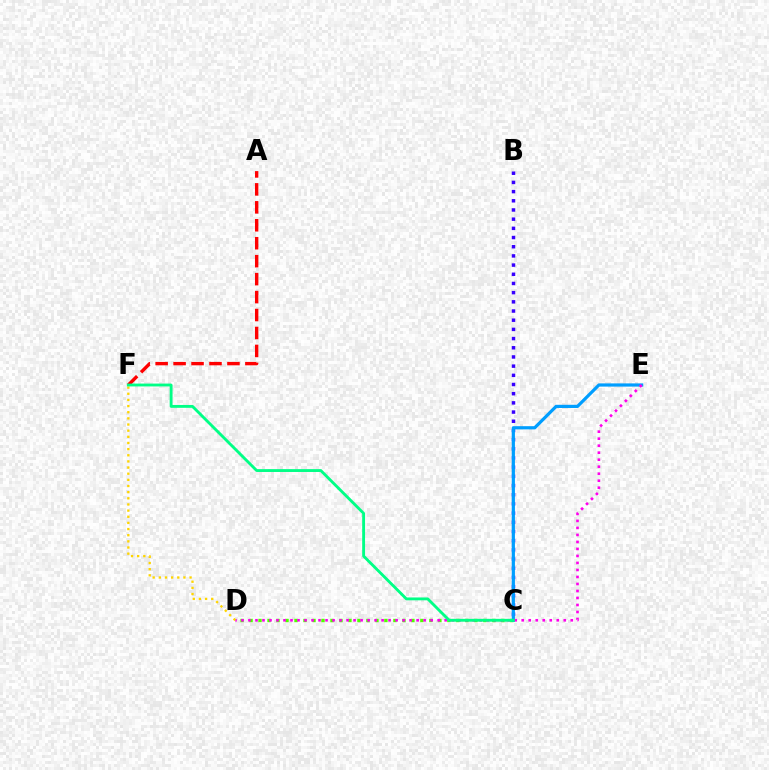{('A', 'F'): [{'color': '#ff0000', 'line_style': 'dashed', 'thickness': 2.44}], ('C', 'D'): [{'color': '#4fff00', 'line_style': 'dotted', 'thickness': 2.44}], ('B', 'C'): [{'color': '#3700ff', 'line_style': 'dotted', 'thickness': 2.5}], ('C', 'E'): [{'color': '#009eff', 'line_style': 'solid', 'thickness': 2.3}], ('D', 'E'): [{'color': '#ff00ed', 'line_style': 'dotted', 'thickness': 1.9}], ('D', 'F'): [{'color': '#ffd500', 'line_style': 'dotted', 'thickness': 1.67}], ('C', 'F'): [{'color': '#00ff86', 'line_style': 'solid', 'thickness': 2.05}]}